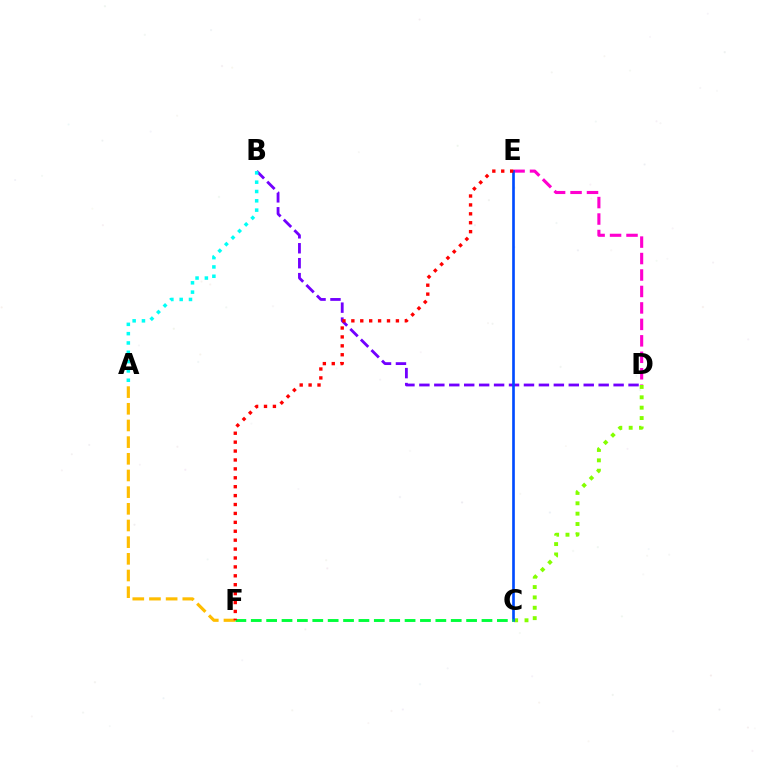{('B', 'D'): [{'color': '#7200ff', 'line_style': 'dashed', 'thickness': 2.03}], ('D', 'E'): [{'color': '#ff00cf', 'line_style': 'dashed', 'thickness': 2.24}], ('A', 'F'): [{'color': '#ffbd00', 'line_style': 'dashed', 'thickness': 2.26}], ('C', 'D'): [{'color': '#84ff00', 'line_style': 'dotted', 'thickness': 2.82}], ('C', 'E'): [{'color': '#004bff', 'line_style': 'solid', 'thickness': 1.92}], ('C', 'F'): [{'color': '#00ff39', 'line_style': 'dashed', 'thickness': 2.09}], ('A', 'B'): [{'color': '#00fff6', 'line_style': 'dotted', 'thickness': 2.53}], ('E', 'F'): [{'color': '#ff0000', 'line_style': 'dotted', 'thickness': 2.42}]}